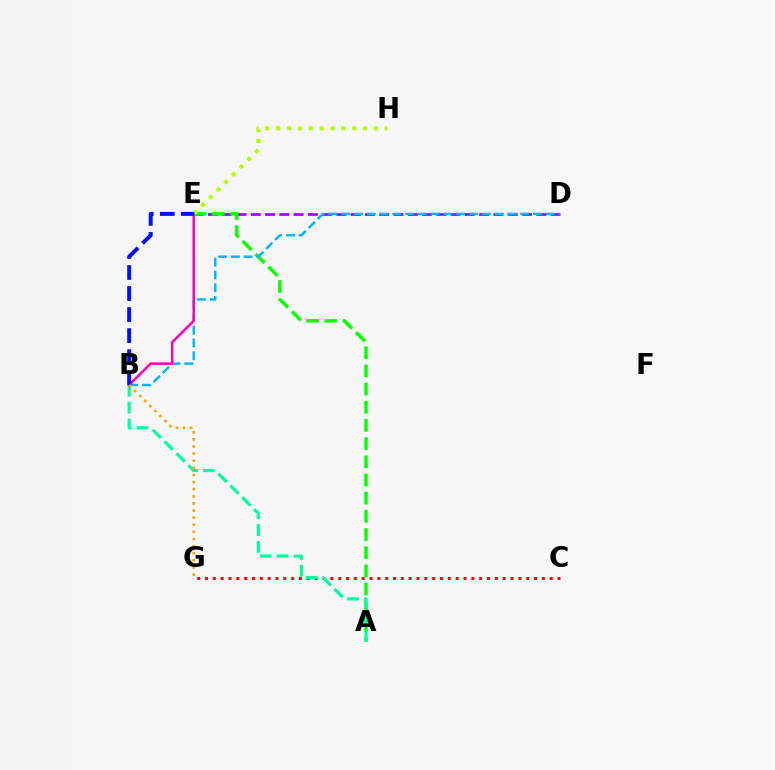{('D', 'E'): [{'color': '#9b00ff', 'line_style': 'dashed', 'thickness': 1.94}], ('A', 'E'): [{'color': '#08ff00', 'line_style': 'dashed', 'thickness': 2.47}], ('C', 'G'): [{'color': '#ff0000', 'line_style': 'dotted', 'thickness': 2.13}], ('A', 'B'): [{'color': '#00ff9d', 'line_style': 'dashed', 'thickness': 2.28}], ('B', 'D'): [{'color': '#00b5ff', 'line_style': 'dashed', 'thickness': 1.74}], ('E', 'H'): [{'color': '#b3ff00', 'line_style': 'dotted', 'thickness': 2.95}], ('B', 'E'): [{'color': '#ff00bd', 'line_style': 'solid', 'thickness': 1.8}, {'color': '#0010ff', 'line_style': 'dashed', 'thickness': 2.86}], ('B', 'G'): [{'color': '#ffa500', 'line_style': 'dotted', 'thickness': 1.93}]}